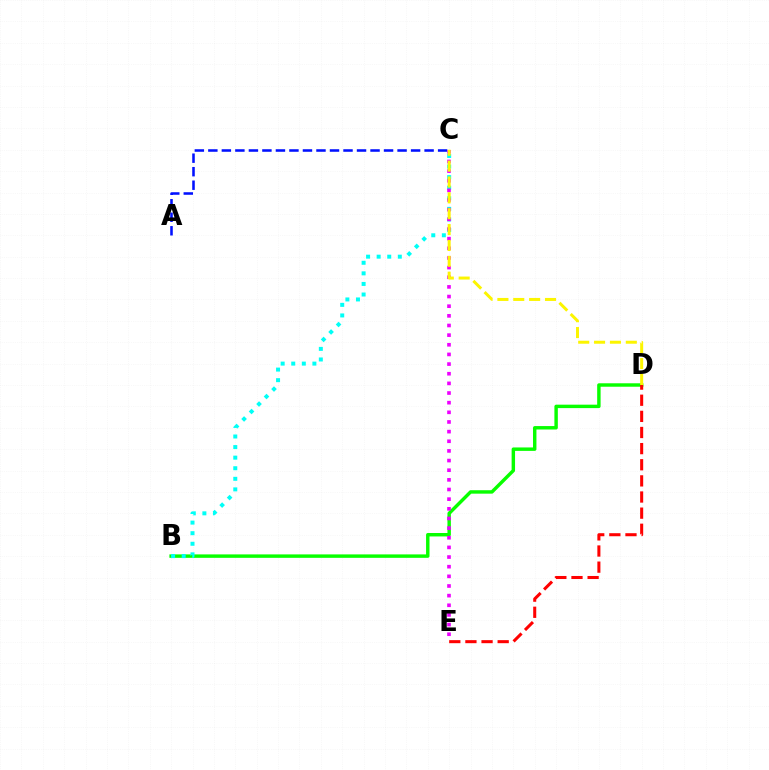{('B', 'D'): [{'color': '#08ff00', 'line_style': 'solid', 'thickness': 2.47}], ('A', 'C'): [{'color': '#0010ff', 'line_style': 'dashed', 'thickness': 1.84}], ('B', 'C'): [{'color': '#00fff6', 'line_style': 'dotted', 'thickness': 2.87}], ('C', 'E'): [{'color': '#ee00ff', 'line_style': 'dotted', 'thickness': 2.62}], ('C', 'D'): [{'color': '#fcf500', 'line_style': 'dashed', 'thickness': 2.16}], ('D', 'E'): [{'color': '#ff0000', 'line_style': 'dashed', 'thickness': 2.19}]}